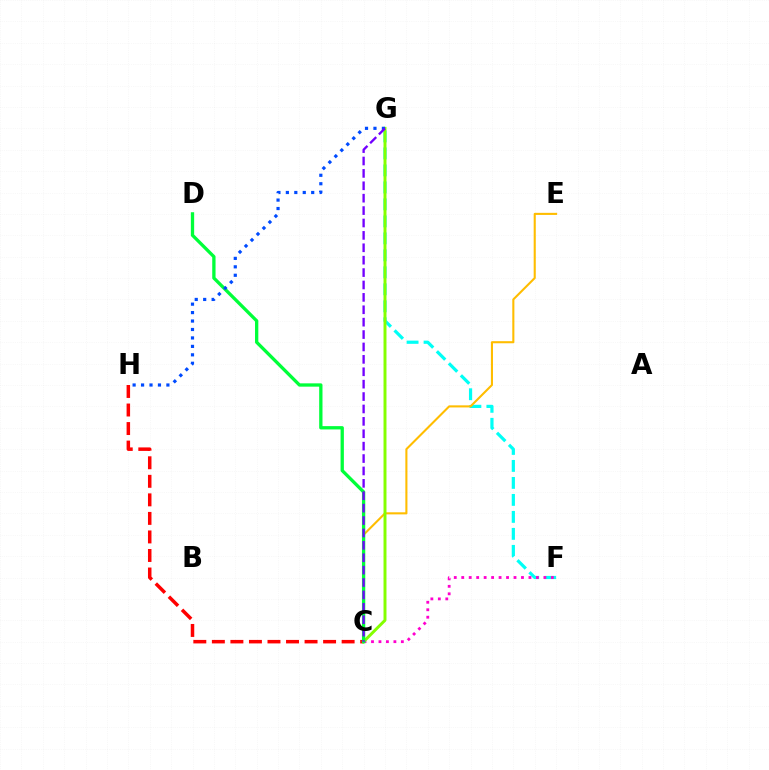{('F', 'G'): [{'color': '#00fff6', 'line_style': 'dashed', 'thickness': 2.31}], ('C', 'E'): [{'color': '#ffbd00', 'line_style': 'solid', 'thickness': 1.51}], ('C', 'H'): [{'color': '#ff0000', 'line_style': 'dashed', 'thickness': 2.52}], ('C', 'F'): [{'color': '#ff00cf', 'line_style': 'dotted', 'thickness': 2.03}], ('C', 'G'): [{'color': '#84ff00', 'line_style': 'solid', 'thickness': 2.13}, {'color': '#7200ff', 'line_style': 'dashed', 'thickness': 1.68}], ('C', 'D'): [{'color': '#00ff39', 'line_style': 'solid', 'thickness': 2.38}], ('G', 'H'): [{'color': '#004bff', 'line_style': 'dotted', 'thickness': 2.29}]}